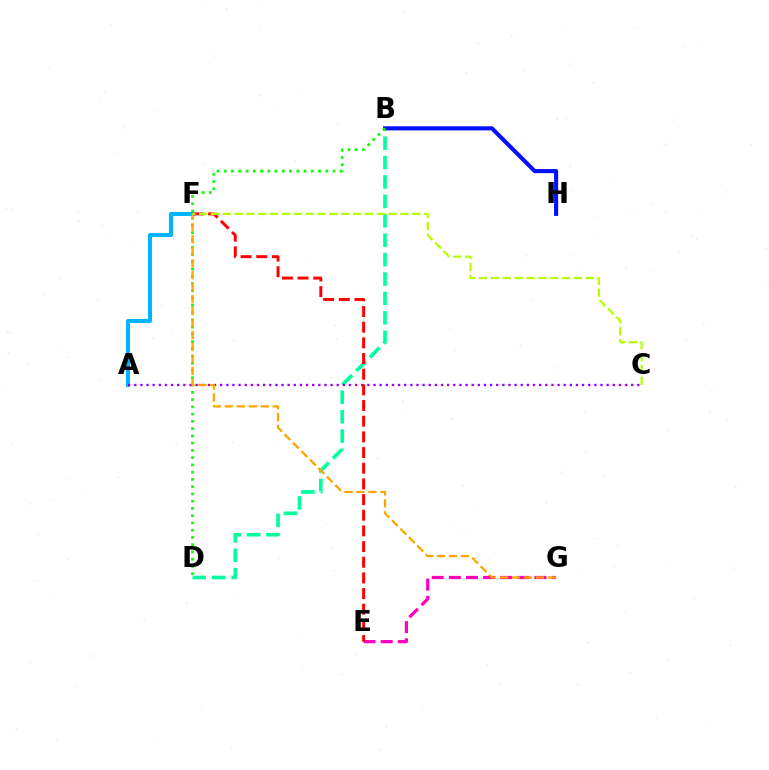{('B', 'D'): [{'color': '#00ff9d', 'line_style': 'dashed', 'thickness': 2.64}, {'color': '#08ff00', 'line_style': 'dotted', 'thickness': 1.97}], ('A', 'F'): [{'color': '#00b5ff', 'line_style': 'solid', 'thickness': 2.91}], ('E', 'G'): [{'color': '#ff00bd', 'line_style': 'dashed', 'thickness': 2.32}], ('B', 'H'): [{'color': '#0010ff', 'line_style': 'solid', 'thickness': 2.94}], ('A', 'C'): [{'color': '#9b00ff', 'line_style': 'dotted', 'thickness': 1.67}], ('E', 'F'): [{'color': '#ff0000', 'line_style': 'dashed', 'thickness': 2.13}], ('F', 'G'): [{'color': '#ffa500', 'line_style': 'dashed', 'thickness': 1.63}], ('C', 'F'): [{'color': '#b3ff00', 'line_style': 'dashed', 'thickness': 1.61}]}